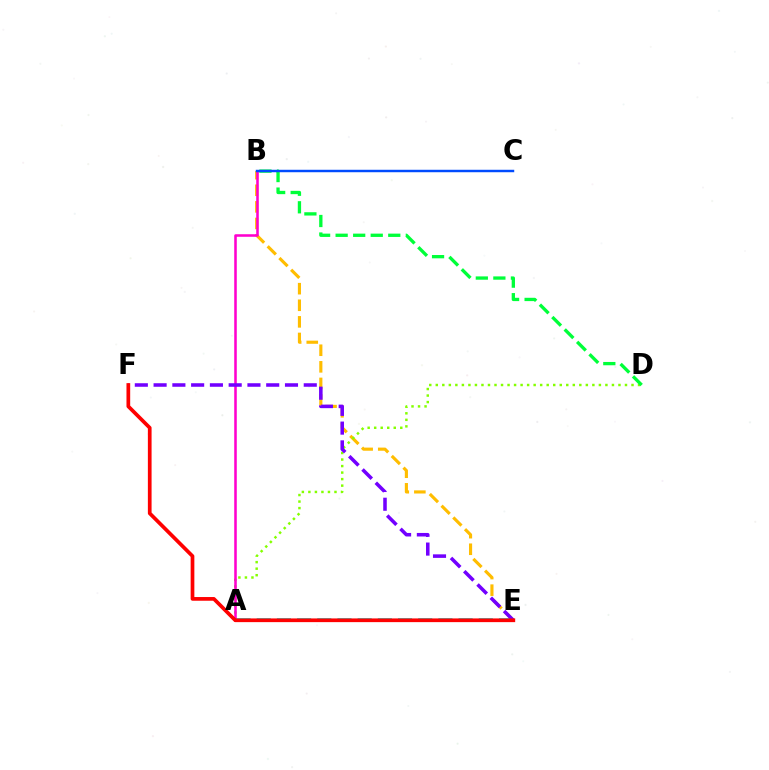{('A', 'E'): [{'color': '#00fff6', 'line_style': 'dashed', 'thickness': 2.74}], ('B', 'E'): [{'color': '#ffbd00', 'line_style': 'dashed', 'thickness': 2.25}], ('A', 'D'): [{'color': '#84ff00', 'line_style': 'dotted', 'thickness': 1.77}], ('B', 'D'): [{'color': '#00ff39', 'line_style': 'dashed', 'thickness': 2.38}], ('A', 'B'): [{'color': '#ff00cf', 'line_style': 'solid', 'thickness': 1.84}], ('E', 'F'): [{'color': '#7200ff', 'line_style': 'dashed', 'thickness': 2.55}, {'color': '#ff0000', 'line_style': 'solid', 'thickness': 2.67}], ('B', 'C'): [{'color': '#004bff', 'line_style': 'solid', 'thickness': 1.76}]}